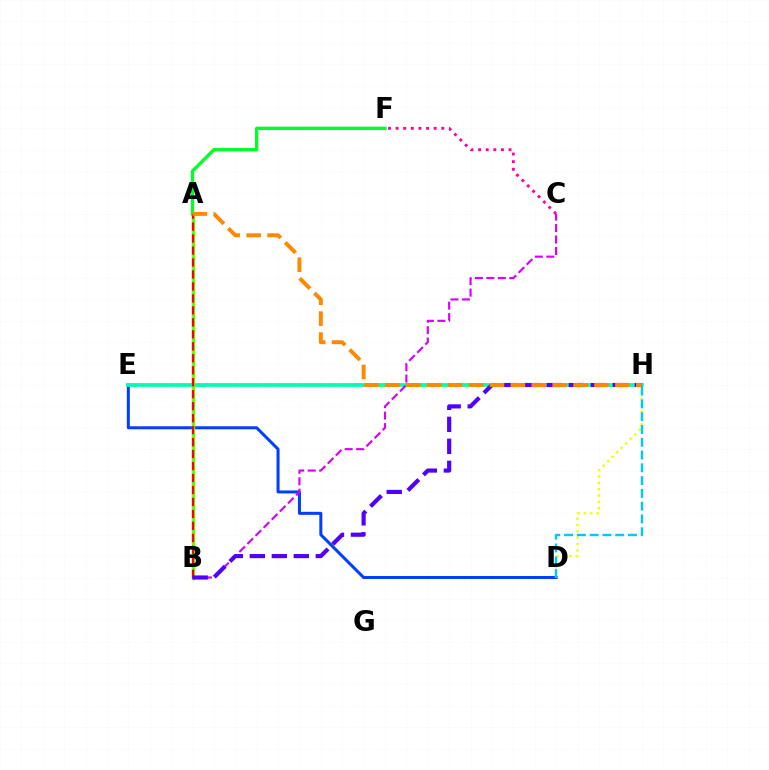{('D', 'E'): [{'color': '#003fff', 'line_style': 'solid', 'thickness': 2.17}], ('D', 'H'): [{'color': '#eeff00', 'line_style': 'dotted', 'thickness': 1.73}, {'color': '#00c7ff', 'line_style': 'dashed', 'thickness': 1.74}], ('C', 'F'): [{'color': '#ff00a0', 'line_style': 'dotted', 'thickness': 2.07}], ('E', 'H'): [{'color': '#00ffaf', 'line_style': 'solid', 'thickness': 2.71}], ('A', 'B'): [{'color': '#66ff00', 'line_style': 'solid', 'thickness': 2.4}, {'color': '#ff0000', 'line_style': 'dashed', 'thickness': 1.63}], ('A', 'F'): [{'color': '#00ff27', 'line_style': 'solid', 'thickness': 2.41}], ('B', 'C'): [{'color': '#d600ff', 'line_style': 'dashed', 'thickness': 1.56}], ('B', 'H'): [{'color': '#4f00ff', 'line_style': 'dashed', 'thickness': 2.99}], ('A', 'H'): [{'color': '#ff8800', 'line_style': 'dashed', 'thickness': 2.84}]}